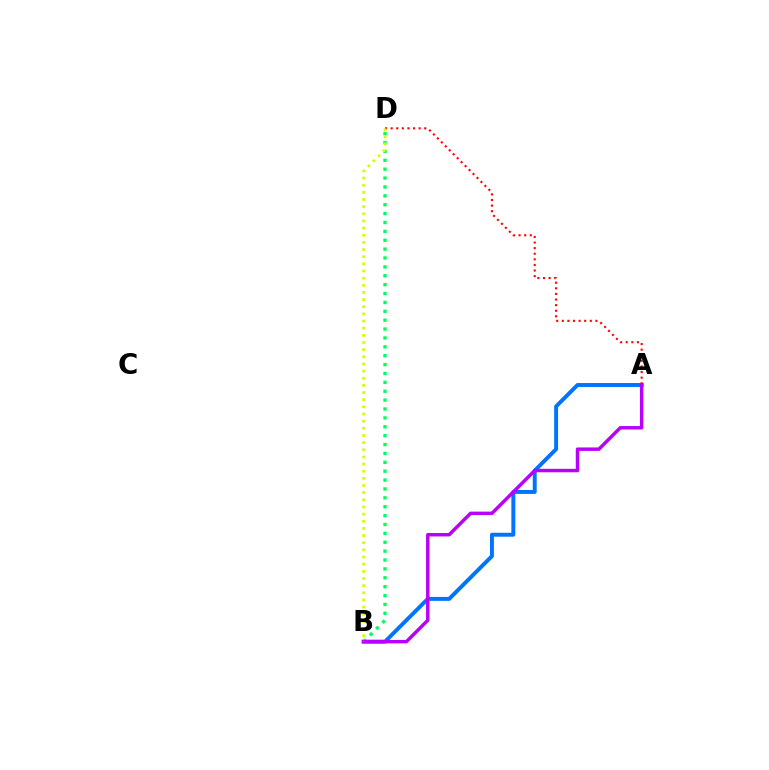{('A', 'B'): [{'color': '#0074ff', 'line_style': 'solid', 'thickness': 2.83}, {'color': '#b900ff', 'line_style': 'solid', 'thickness': 2.48}], ('B', 'D'): [{'color': '#00ff5c', 'line_style': 'dotted', 'thickness': 2.41}, {'color': '#d1ff00', 'line_style': 'dotted', 'thickness': 1.94}], ('A', 'D'): [{'color': '#ff0000', 'line_style': 'dotted', 'thickness': 1.52}]}